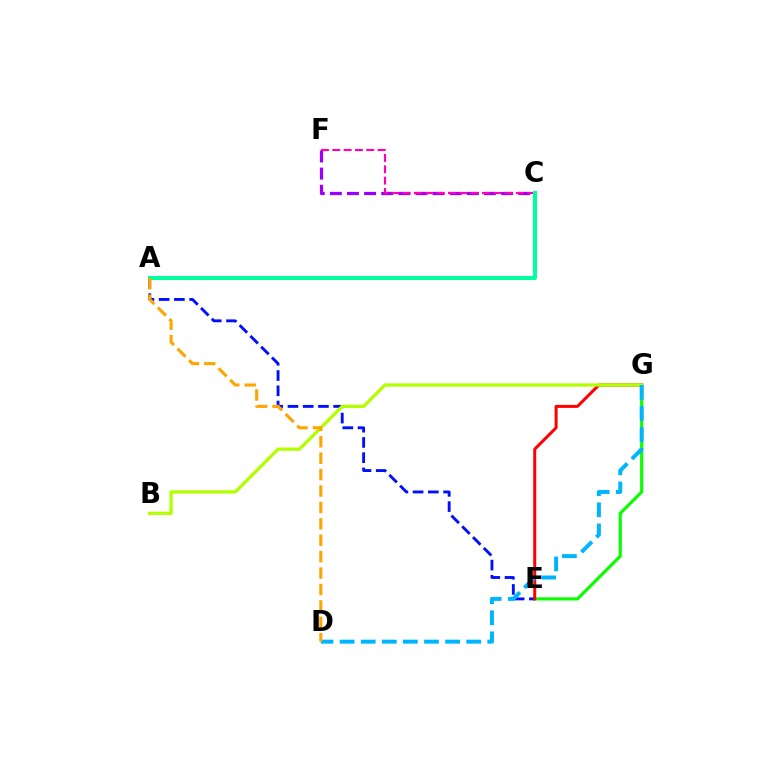{('C', 'F'): [{'color': '#9b00ff', 'line_style': 'dashed', 'thickness': 2.33}, {'color': '#ff00bd', 'line_style': 'dashed', 'thickness': 1.54}], ('E', 'G'): [{'color': '#08ff00', 'line_style': 'solid', 'thickness': 2.27}, {'color': '#ff0000', 'line_style': 'solid', 'thickness': 2.16}], ('A', 'E'): [{'color': '#0010ff', 'line_style': 'dashed', 'thickness': 2.07}], ('A', 'C'): [{'color': '#00ff9d', 'line_style': 'solid', 'thickness': 2.89}], ('B', 'G'): [{'color': '#b3ff00', 'line_style': 'solid', 'thickness': 2.36}], ('D', 'G'): [{'color': '#00b5ff', 'line_style': 'dashed', 'thickness': 2.87}], ('A', 'D'): [{'color': '#ffa500', 'line_style': 'dashed', 'thickness': 2.23}]}